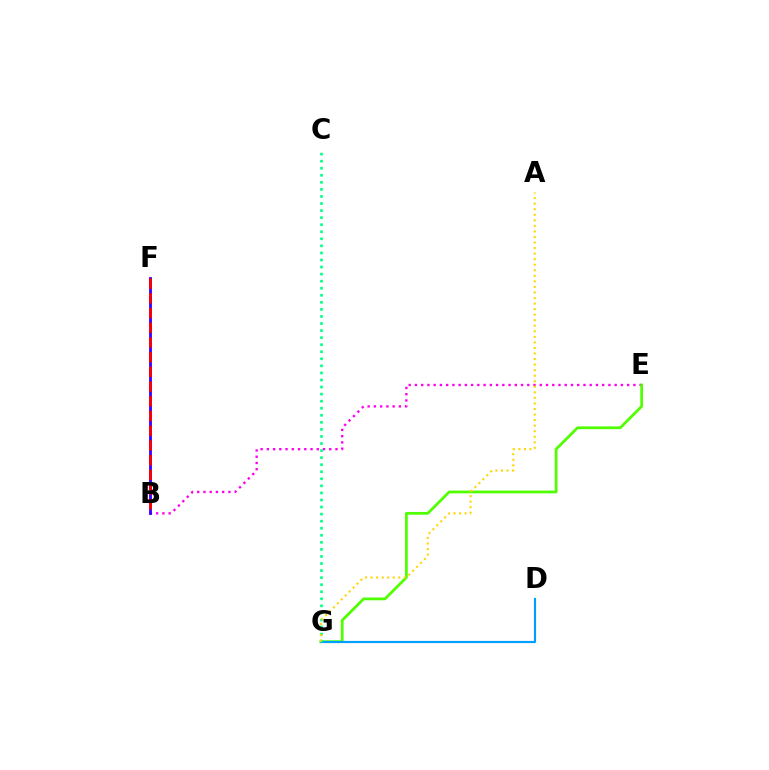{('B', 'E'): [{'color': '#ff00ed', 'line_style': 'dotted', 'thickness': 1.7}], ('E', 'G'): [{'color': '#4fff00', 'line_style': 'solid', 'thickness': 1.98}], ('B', 'F'): [{'color': '#3700ff', 'line_style': 'solid', 'thickness': 2.03}, {'color': '#ff0000', 'line_style': 'dashed', 'thickness': 2.0}], ('D', 'G'): [{'color': '#009eff', 'line_style': 'solid', 'thickness': 1.56}], ('C', 'G'): [{'color': '#00ff86', 'line_style': 'dotted', 'thickness': 1.92}], ('A', 'G'): [{'color': '#ffd500', 'line_style': 'dotted', 'thickness': 1.51}]}